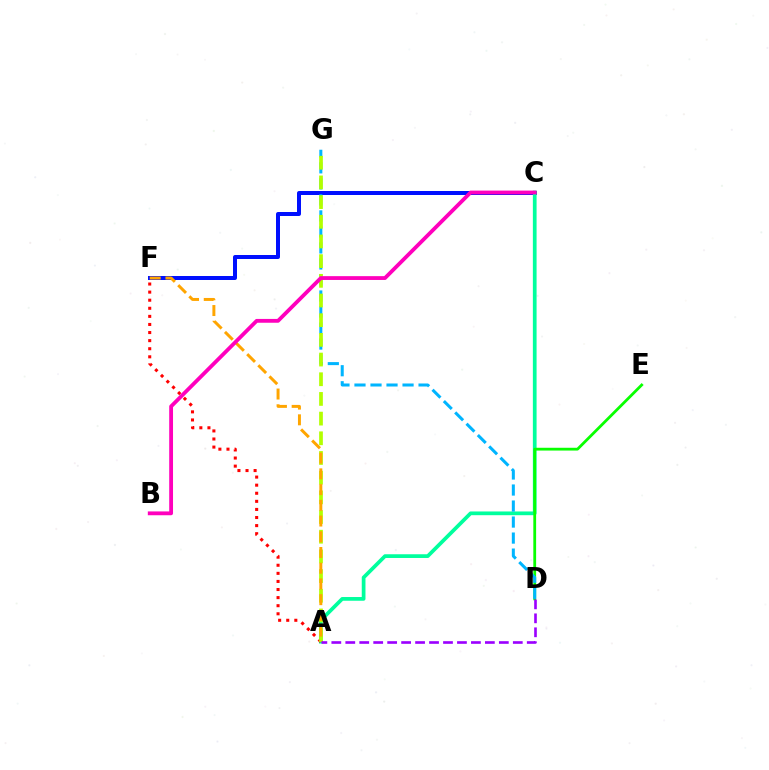{('C', 'F'): [{'color': '#0010ff', 'line_style': 'solid', 'thickness': 2.88}], ('A', 'C'): [{'color': '#00ff9d', 'line_style': 'solid', 'thickness': 2.68}], ('D', 'E'): [{'color': '#08ff00', 'line_style': 'solid', 'thickness': 2.01}], ('A', 'F'): [{'color': '#ff0000', 'line_style': 'dotted', 'thickness': 2.2}, {'color': '#ffa500', 'line_style': 'dashed', 'thickness': 2.14}], ('D', 'G'): [{'color': '#00b5ff', 'line_style': 'dashed', 'thickness': 2.18}], ('A', 'G'): [{'color': '#b3ff00', 'line_style': 'dashed', 'thickness': 2.67}], ('B', 'C'): [{'color': '#ff00bd', 'line_style': 'solid', 'thickness': 2.75}], ('A', 'D'): [{'color': '#9b00ff', 'line_style': 'dashed', 'thickness': 1.9}]}